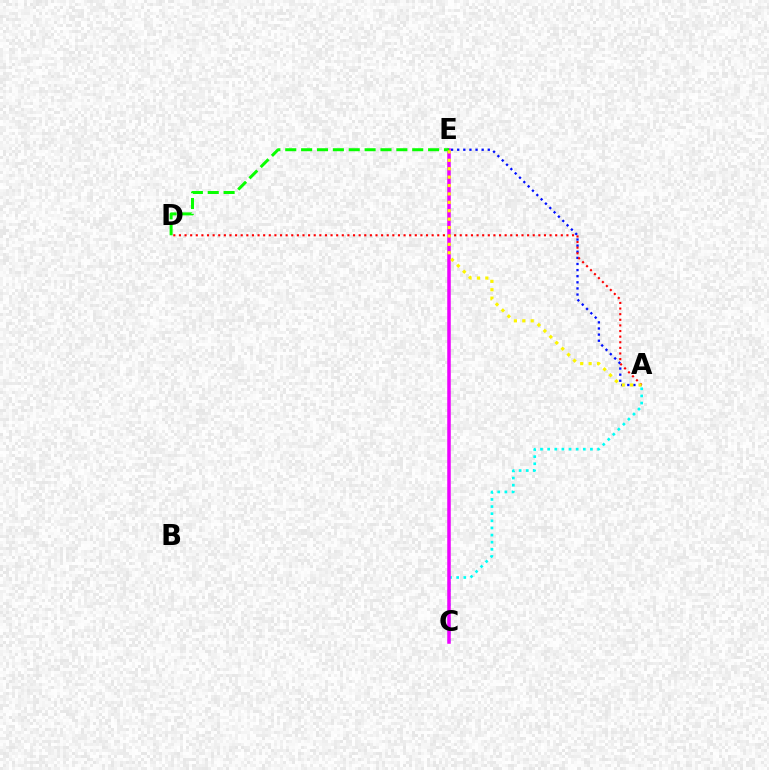{('A', 'C'): [{'color': '#00fff6', 'line_style': 'dotted', 'thickness': 1.94}], ('C', 'E'): [{'color': '#ee00ff', 'line_style': 'solid', 'thickness': 2.53}], ('A', 'E'): [{'color': '#0010ff', 'line_style': 'dotted', 'thickness': 1.66}, {'color': '#fcf500', 'line_style': 'dotted', 'thickness': 2.28}], ('A', 'D'): [{'color': '#ff0000', 'line_style': 'dotted', 'thickness': 1.53}], ('D', 'E'): [{'color': '#08ff00', 'line_style': 'dashed', 'thickness': 2.16}]}